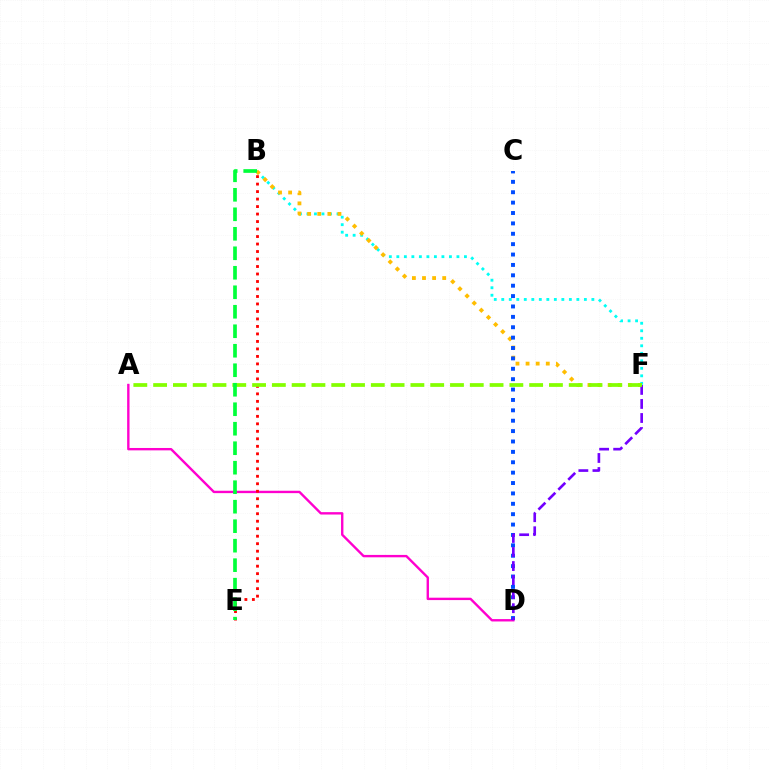{('A', 'D'): [{'color': '#ff00cf', 'line_style': 'solid', 'thickness': 1.72}], ('B', 'F'): [{'color': '#00fff6', 'line_style': 'dotted', 'thickness': 2.04}, {'color': '#ffbd00', 'line_style': 'dotted', 'thickness': 2.74}], ('B', 'E'): [{'color': '#ff0000', 'line_style': 'dotted', 'thickness': 2.04}, {'color': '#00ff39', 'line_style': 'dashed', 'thickness': 2.65}], ('C', 'D'): [{'color': '#004bff', 'line_style': 'dotted', 'thickness': 2.82}], ('D', 'F'): [{'color': '#7200ff', 'line_style': 'dashed', 'thickness': 1.91}], ('A', 'F'): [{'color': '#84ff00', 'line_style': 'dashed', 'thickness': 2.69}]}